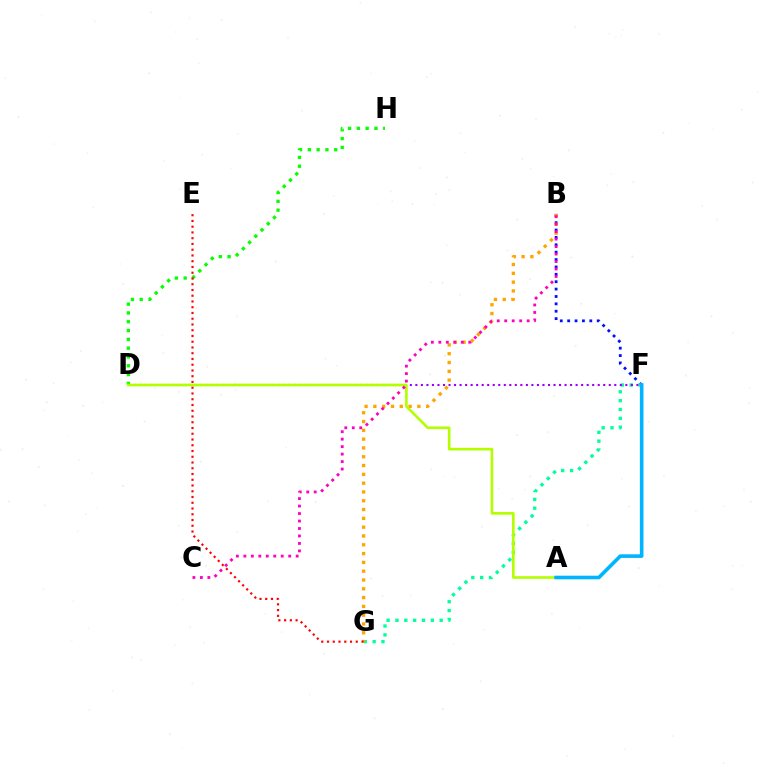{('B', 'F'): [{'color': '#0010ff', 'line_style': 'dotted', 'thickness': 2.01}], ('F', 'G'): [{'color': '#00ff9d', 'line_style': 'dotted', 'thickness': 2.4}], ('D', 'H'): [{'color': '#08ff00', 'line_style': 'dotted', 'thickness': 2.39}], ('D', 'F'): [{'color': '#9b00ff', 'line_style': 'dotted', 'thickness': 1.5}], ('B', 'G'): [{'color': '#ffa500', 'line_style': 'dotted', 'thickness': 2.39}], ('A', 'D'): [{'color': '#b3ff00', 'line_style': 'solid', 'thickness': 1.9}], ('E', 'G'): [{'color': '#ff0000', 'line_style': 'dotted', 'thickness': 1.56}], ('B', 'C'): [{'color': '#ff00bd', 'line_style': 'dotted', 'thickness': 2.03}], ('A', 'F'): [{'color': '#00b5ff', 'line_style': 'solid', 'thickness': 2.59}]}